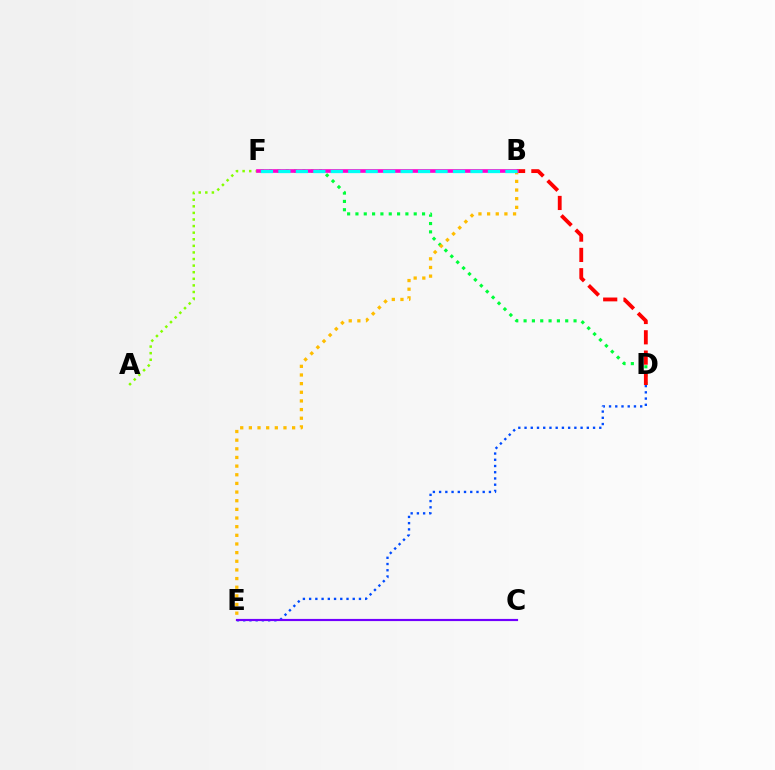{('D', 'F'): [{'color': '#00ff39', 'line_style': 'dotted', 'thickness': 2.26}], ('A', 'F'): [{'color': '#84ff00', 'line_style': 'dotted', 'thickness': 1.79}], ('B', 'D'): [{'color': '#ff0000', 'line_style': 'dashed', 'thickness': 2.76}], ('B', 'E'): [{'color': '#ffbd00', 'line_style': 'dotted', 'thickness': 2.35}], ('B', 'F'): [{'color': '#ff00cf', 'line_style': 'solid', 'thickness': 2.62}, {'color': '#00fff6', 'line_style': 'dashed', 'thickness': 2.37}], ('D', 'E'): [{'color': '#004bff', 'line_style': 'dotted', 'thickness': 1.69}], ('C', 'E'): [{'color': '#7200ff', 'line_style': 'solid', 'thickness': 1.56}]}